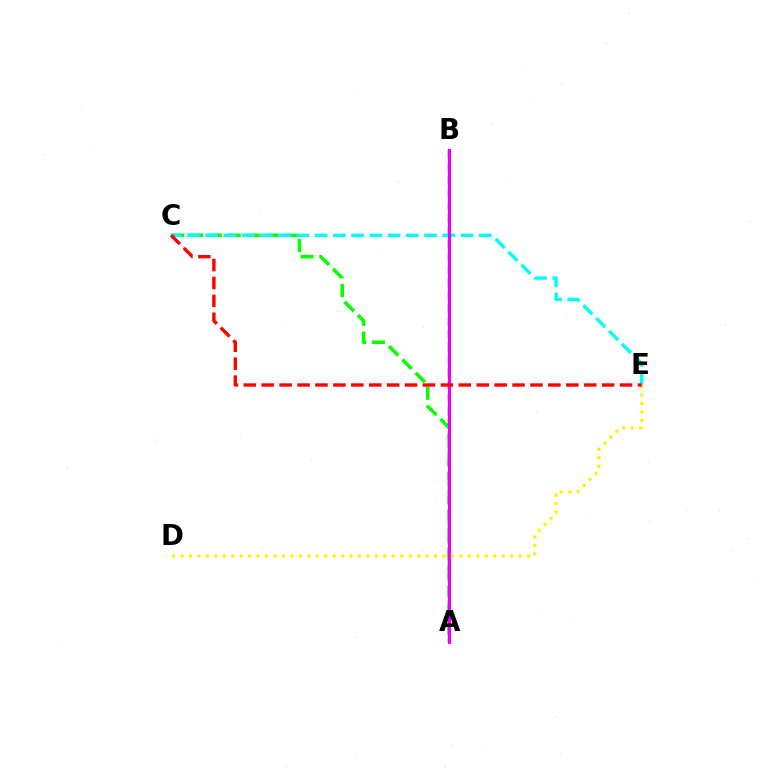{('A', 'B'): [{'color': '#0010ff', 'line_style': 'dashed', 'thickness': 1.74}, {'color': '#ee00ff', 'line_style': 'solid', 'thickness': 2.23}], ('A', 'C'): [{'color': '#08ff00', 'line_style': 'dashed', 'thickness': 2.56}], ('C', 'E'): [{'color': '#00fff6', 'line_style': 'dashed', 'thickness': 2.48}, {'color': '#ff0000', 'line_style': 'dashed', 'thickness': 2.43}], ('D', 'E'): [{'color': '#fcf500', 'line_style': 'dotted', 'thickness': 2.3}]}